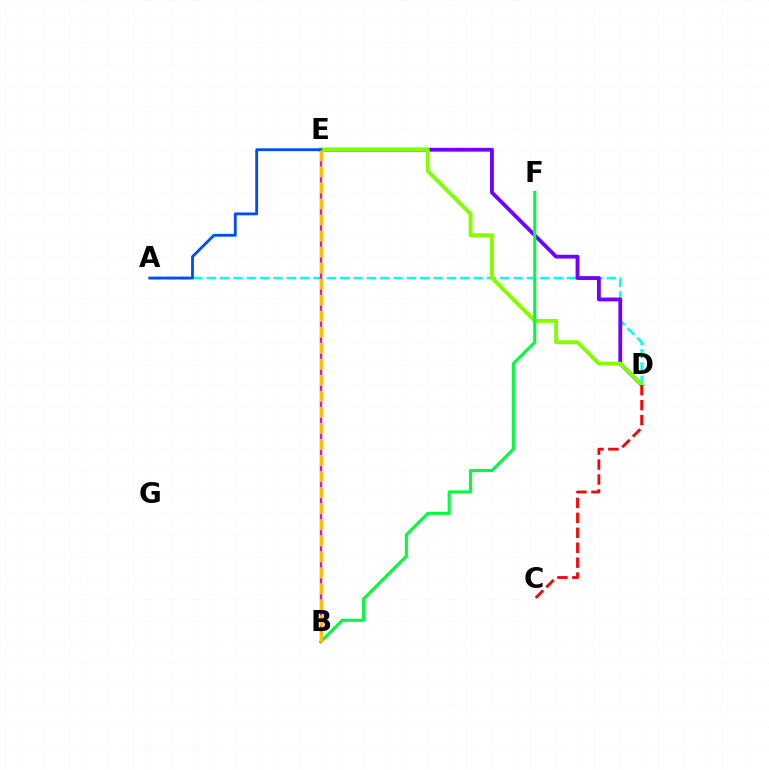{('A', 'D'): [{'color': '#00fff6', 'line_style': 'dashed', 'thickness': 1.81}], ('D', 'E'): [{'color': '#7200ff', 'line_style': 'solid', 'thickness': 2.76}, {'color': '#84ff00', 'line_style': 'solid', 'thickness': 2.82}], ('B', 'E'): [{'color': '#ff00cf', 'line_style': 'solid', 'thickness': 1.69}, {'color': '#ffbd00', 'line_style': 'dashed', 'thickness': 2.18}], ('A', 'E'): [{'color': '#004bff', 'line_style': 'solid', 'thickness': 2.03}], ('B', 'F'): [{'color': '#00ff39', 'line_style': 'solid', 'thickness': 2.22}], ('C', 'D'): [{'color': '#ff0000', 'line_style': 'dashed', 'thickness': 2.03}]}